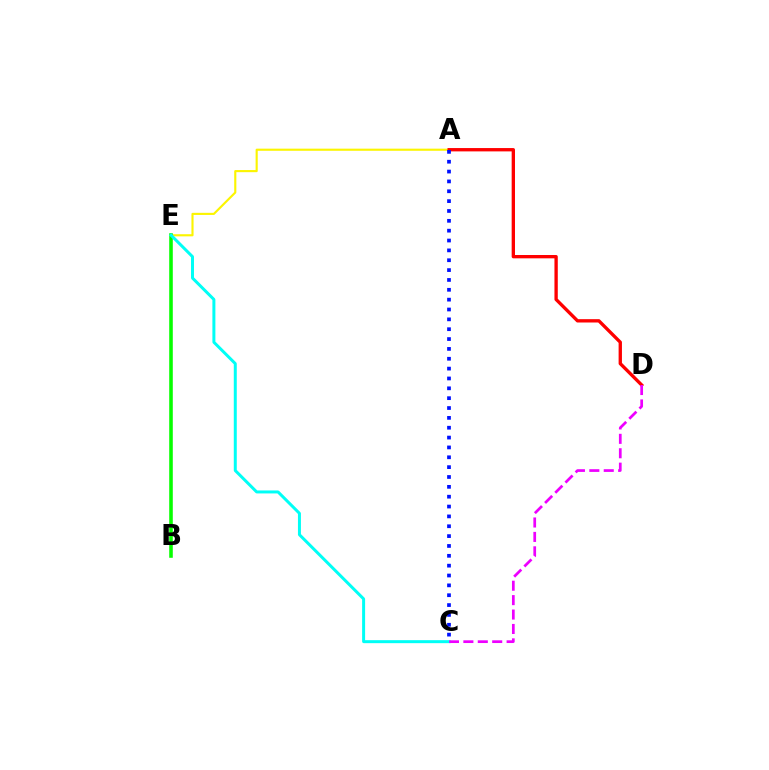{('A', 'E'): [{'color': '#fcf500', 'line_style': 'solid', 'thickness': 1.53}], ('A', 'D'): [{'color': '#ff0000', 'line_style': 'solid', 'thickness': 2.4}], ('B', 'E'): [{'color': '#08ff00', 'line_style': 'solid', 'thickness': 2.58}], ('A', 'C'): [{'color': '#0010ff', 'line_style': 'dotted', 'thickness': 2.68}], ('C', 'E'): [{'color': '#00fff6', 'line_style': 'solid', 'thickness': 2.15}], ('C', 'D'): [{'color': '#ee00ff', 'line_style': 'dashed', 'thickness': 1.96}]}